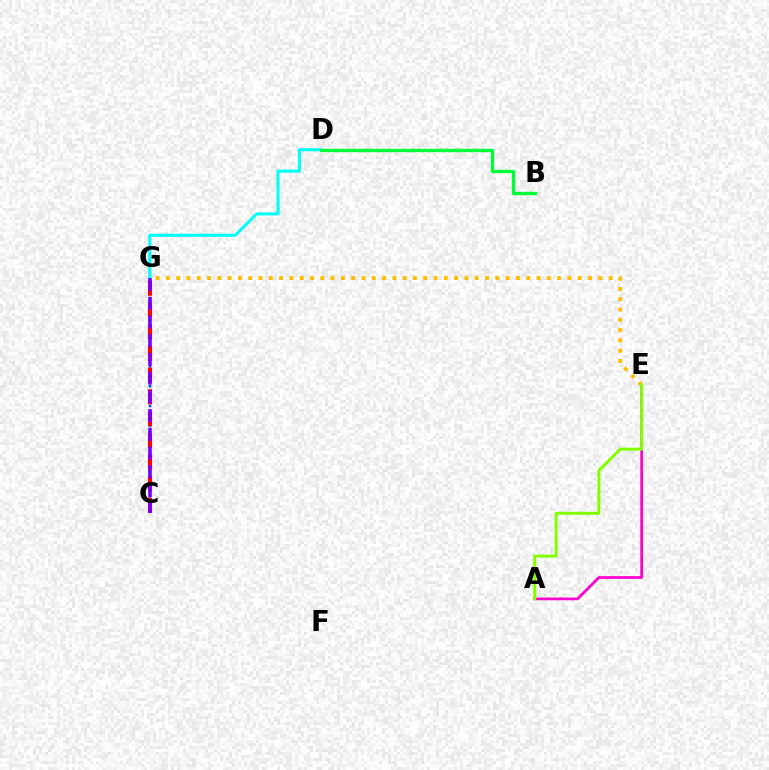{('C', 'G'): [{'color': '#004bff', 'line_style': 'dotted', 'thickness': 1.79}, {'color': '#ff0000', 'line_style': 'dashed', 'thickness': 2.95}, {'color': '#7200ff', 'line_style': 'dashed', 'thickness': 2.54}], ('D', 'G'): [{'color': '#00fff6', 'line_style': 'solid', 'thickness': 2.19}], ('A', 'E'): [{'color': '#ff00cf', 'line_style': 'solid', 'thickness': 1.97}, {'color': '#84ff00', 'line_style': 'solid', 'thickness': 2.17}], ('E', 'G'): [{'color': '#ffbd00', 'line_style': 'dotted', 'thickness': 2.8}], ('B', 'D'): [{'color': '#00ff39', 'line_style': 'solid', 'thickness': 2.4}]}